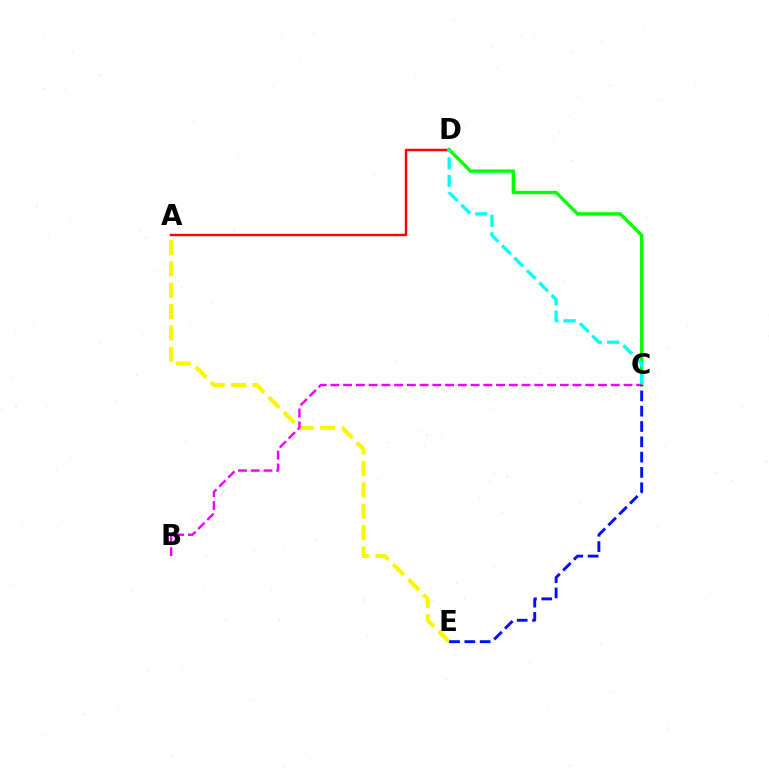{('A', 'D'): [{'color': '#ff0000', 'line_style': 'solid', 'thickness': 1.75}], ('C', 'D'): [{'color': '#08ff00', 'line_style': 'solid', 'thickness': 2.44}, {'color': '#00fff6', 'line_style': 'dashed', 'thickness': 2.38}], ('A', 'E'): [{'color': '#fcf500', 'line_style': 'dashed', 'thickness': 2.9}], ('B', 'C'): [{'color': '#ee00ff', 'line_style': 'dashed', 'thickness': 1.73}], ('C', 'E'): [{'color': '#0010ff', 'line_style': 'dashed', 'thickness': 2.08}]}